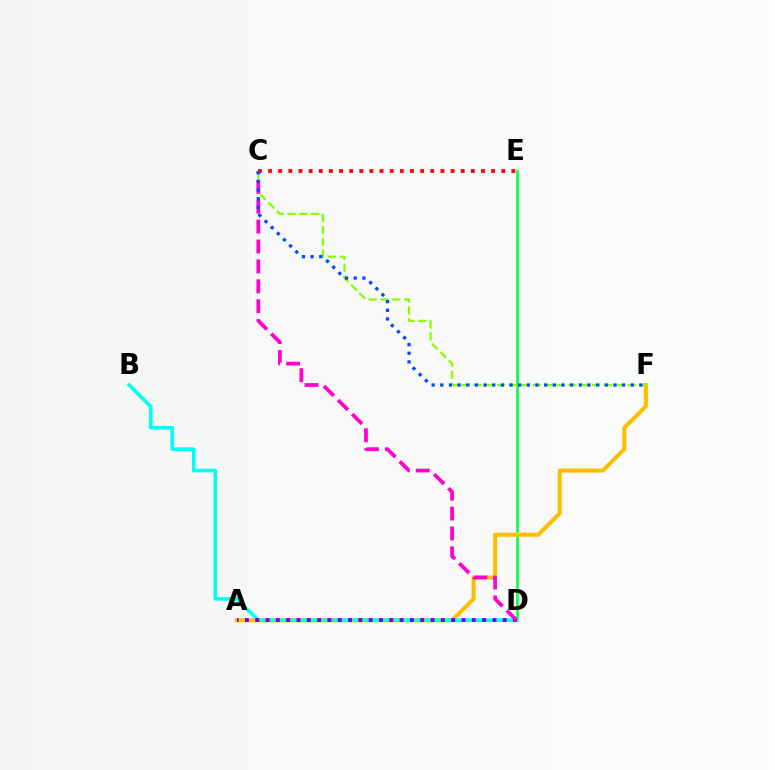{('D', 'E'): [{'color': '#00ff39', 'line_style': 'solid', 'thickness': 1.8}], ('A', 'F'): [{'color': '#ffbd00', 'line_style': 'solid', 'thickness': 2.92}], ('B', 'D'): [{'color': '#00fff6', 'line_style': 'solid', 'thickness': 2.61}], ('A', 'D'): [{'color': '#7200ff', 'line_style': 'dotted', 'thickness': 2.8}], ('C', 'F'): [{'color': '#84ff00', 'line_style': 'dashed', 'thickness': 1.61}, {'color': '#004bff', 'line_style': 'dotted', 'thickness': 2.35}], ('C', 'D'): [{'color': '#ff00cf', 'line_style': 'dashed', 'thickness': 2.7}], ('C', 'E'): [{'color': '#ff0000', 'line_style': 'dotted', 'thickness': 2.75}]}